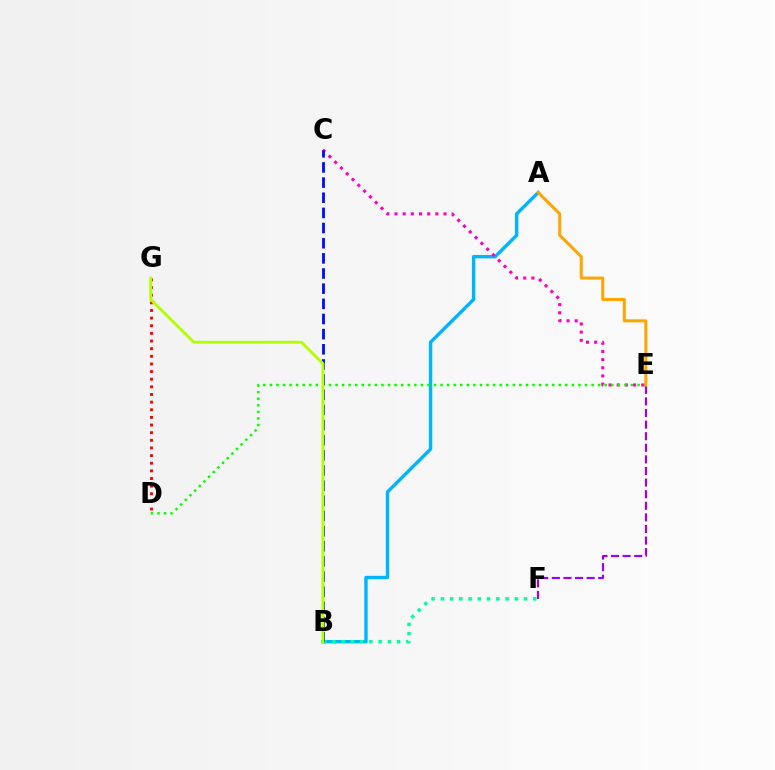{('A', 'B'): [{'color': '#00b5ff', 'line_style': 'solid', 'thickness': 2.45}], ('B', 'F'): [{'color': '#00ff9d', 'line_style': 'dotted', 'thickness': 2.51}], ('D', 'G'): [{'color': '#ff0000', 'line_style': 'dotted', 'thickness': 2.07}], ('E', 'F'): [{'color': '#9b00ff', 'line_style': 'dashed', 'thickness': 1.58}], ('C', 'E'): [{'color': '#ff00bd', 'line_style': 'dotted', 'thickness': 2.22}], ('D', 'E'): [{'color': '#08ff00', 'line_style': 'dotted', 'thickness': 1.78}], ('A', 'E'): [{'color': '#ffa500', 'line_style': 'solid', 'thickness': 2.17}], ('B', 'C'): [{'color': '#0010ff', 'line_style': 'dashed', 'thickness': 2.06}], ('B', 'G'): [{'color': '#b3ff00', 'line_style': 'solid', 'thickness': 2.07}]}